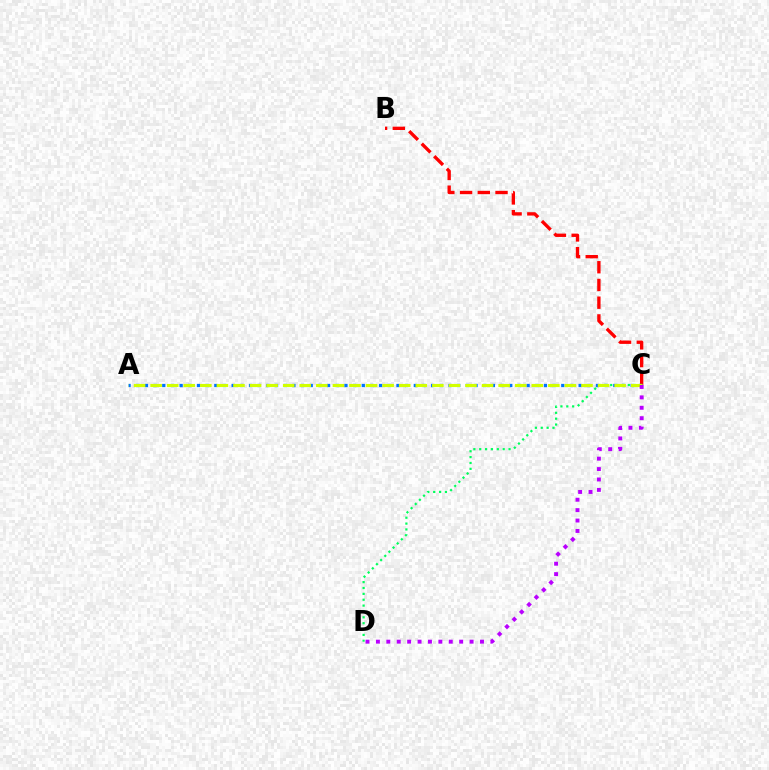{('B', 'C'): [{'color': '#ff0000', 'line_style': 'dashed', 'thickness': 2.41}], ('C', 'D'): [{'color': '#00ff5c', 'line_style': 'dotted', 'thickness': 1.59}, {'color': '#b900ff', 'line_style': 'dotted', 'thickness': 2.83}], ('A', 'C'): [{'color': '#0074ff', 'line_style': 'dotted', 'thickness': 2.36}, {'color': '#d1ff00', 'line_style': 'dashed', 'thickness': 2.25}]}